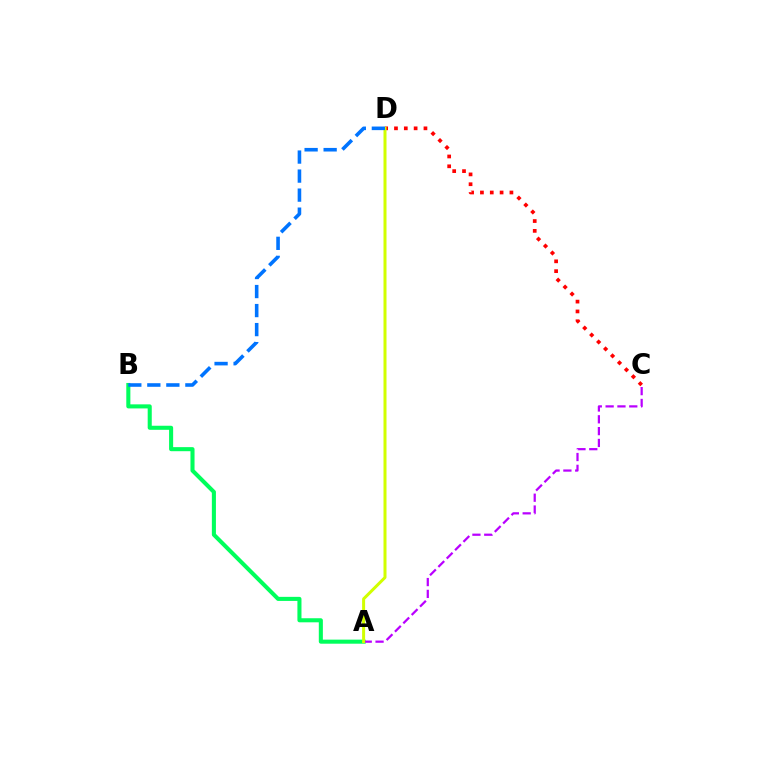{('C', 'D'): [{'color': '#ff0000', 'line_style': 'dotted', 'thickness': 2.67}], ('A', 'B'): [{'color': '#00ff5c', 'line_style': 'solid', 'thickness': 2.93}], ('A', 'C'): [{'color': '#b900ff', 'line_style': 'dashed', 'thickness': 1.61}], ('A', 'D'): [{'color': '#d1ff00', 'line_style': 'solid', 'thickness': 2.17}], ('B', 'D'): [{'color': '#0074ff', 'line_style': 'dashed', 'thickness': 2.58}]}